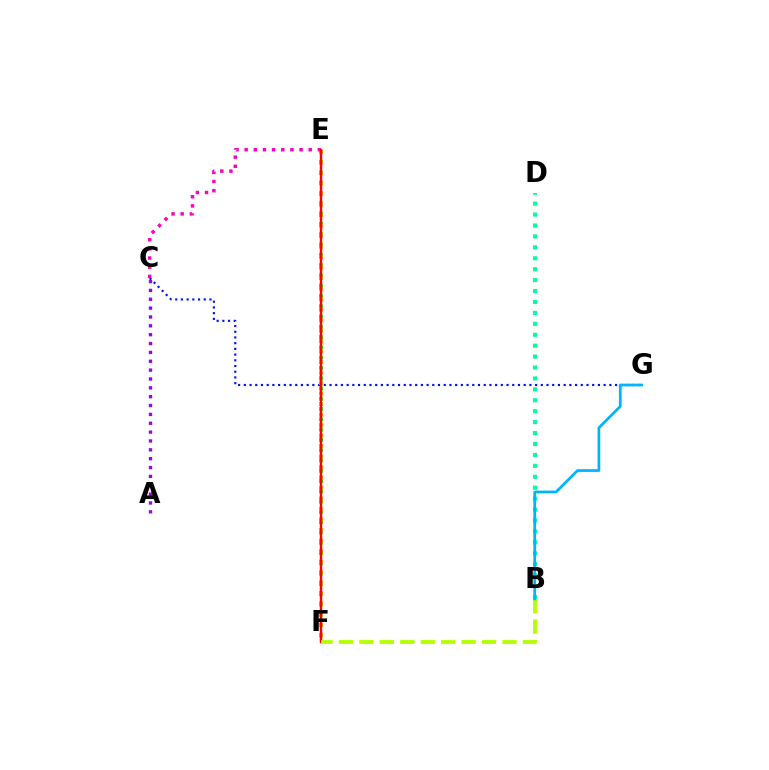{('A', 'C'): [{'color': '#9b00ff', 'line_style': 'dotted', 'thickness': 2.41}], ('C', 'G'): [{'color': '#0010ff', 'line_style': 'dotted', 'thickness': 1.55}], ('B', 'D'): [{'color': '#00ff9d', 'line_style': 'dotted', 'thickness': 2.97}], ('E', 'F'): [{'color': '#08ff00', 'line_style': 'dotted', 'thickness': 2.79}, {'color': '#ffa500', 'line_style': 'dotted', 'thickness': 2.85}, {'color': '#ff0000', 'line_style': 'solid', 'thickness': 1.75}], ('C', 'E'): [{'color': '#ff00bd', 'line_style': 'dotted', 'thickness': 2.49}], ('B', 'F'): [{'color': '#b3ff00', 'line_style': 'dashed', 'thickness': 2.78}], ('B', 'G'): [{'color': '#00b5ff', 'line_style': 'solid', 'thickness': 1.98}]}